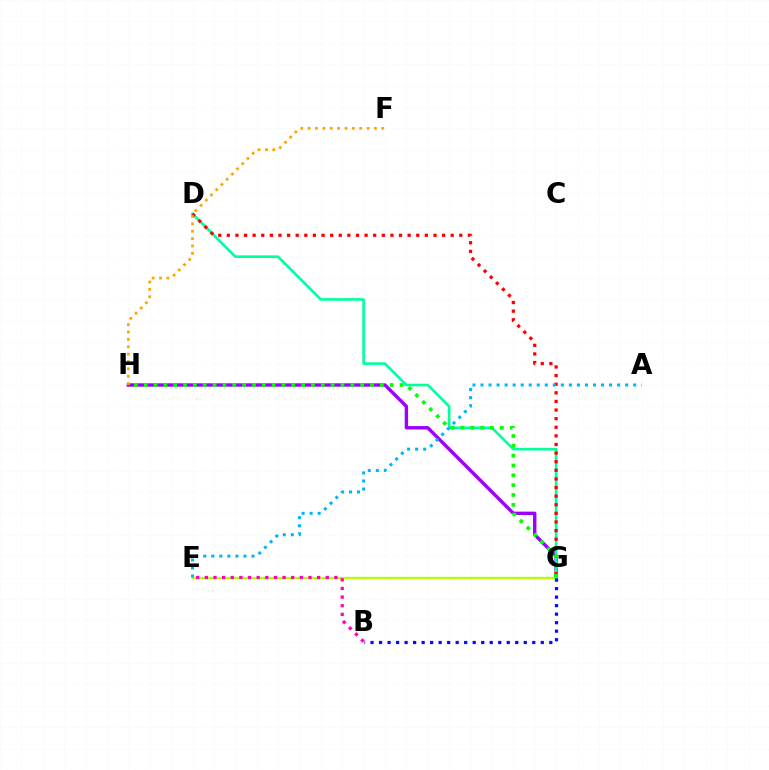{('G', 'H'): [{'color': '#9b00ff', 'line_style': 'solid', 'thickness': 2.45}, {'color': '#08ff00', 'line_style': 'dotted', 'thickness': 2.67}], ('E', 'G'): [{'color': '#b3ff00', 'line_style': 'solid', 'thickness': 1.66}], ('D', 'G'): [{'color': '#00ff9d', 'line_style': 'solid', 'thickness': 1.89}, {'color': '#ff0000', 'line_style': 'dotted', 'thickness': 2.34}], ('A', 'E'): [{'color': '#00b5ff', 'line_style': 'dotted', 'thickness': 2.18}], ('F', 'H'): [{'color': '#ffa500', 'line_style': 'dotted', 'thickness': 2.0}], ('B', 'G'): [{'color': '#0010ff', 'line_style': 'dotted', 'thickness': 2.31}], ('B', 'E'): [{'color': '#ff00bd', 'line_style': 'dotted', 'thickness': 2.35}]}